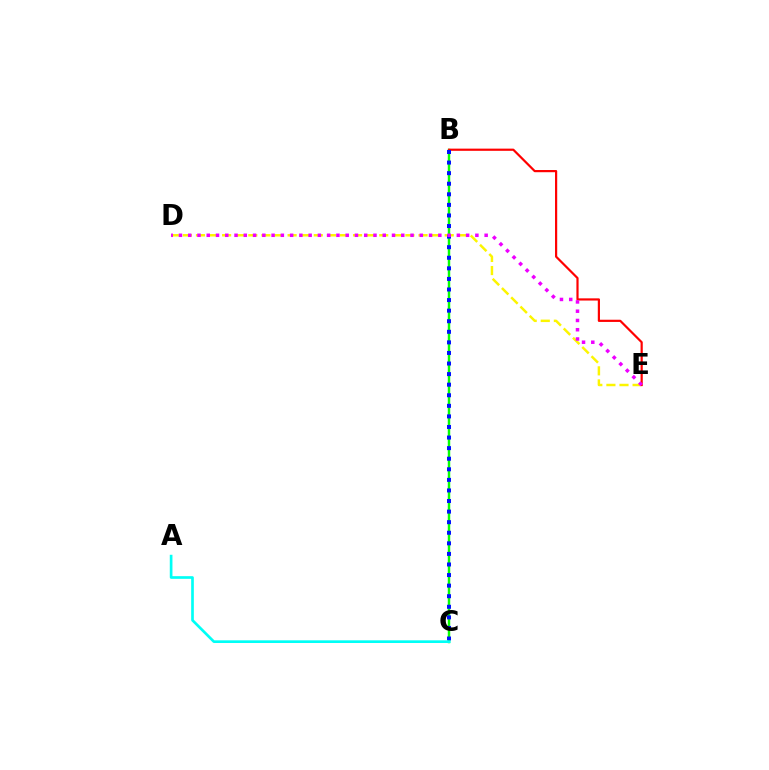{('D', 'E'): [{'color': '#fcf500', 'line_style': 'dashed', 'thickness': 1.78}, {'color': '#ee00ff', 'line_style': 'dotted', 'thickness': 2.52}], ('B', 'C'): [{'color': '#08ff00', 'line_style': 'solid', 'thickness': 1.76}, {'color': '#0010ff', 'line_style': 'dotted', 'thickness': 2.87}], ('B', 'E'): [{'color': '#ff0000', 'line_style': 'solid', 'thickness': 1.58}], ('A', 'C'): [{'color': '#00fff6', 'line_style': 'solid', 'thickness': 1.93}]}